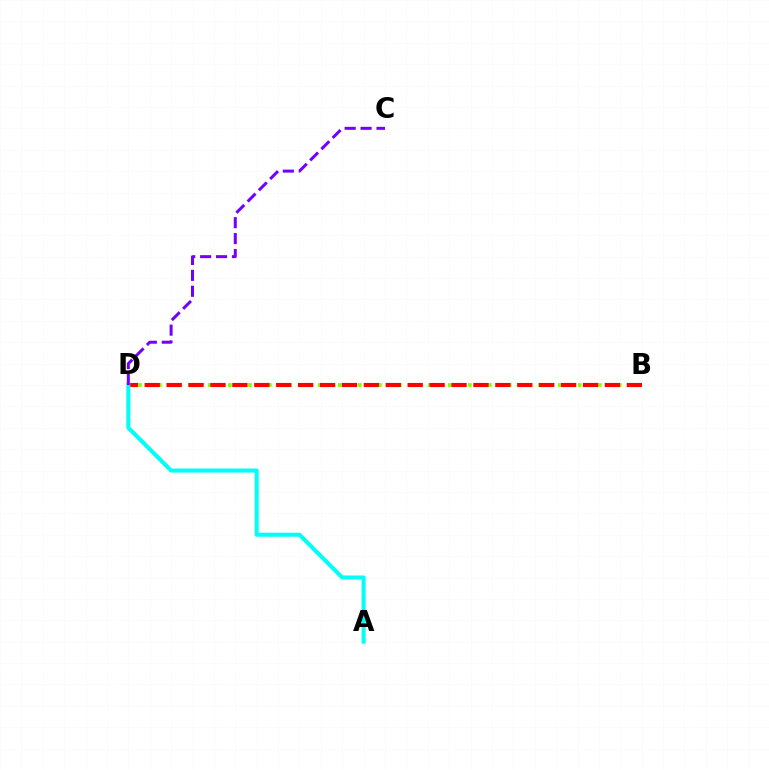{('B', 'D'): [{'color': '#84ff00', 'line_style': 'dotted', 'thickness': 2.72}, {'color': '#ff0000', 'line_style': 'dashed', 'thickness': 2.98}], ('A', 'D'): [{'color': '#00fff6', 'line_style': 'solid', 'thickness': 2.9}], ('C', 'D'): [{'color': '#7200ff', 'line_style': 'dashed', 'thickness': 2.16}]}